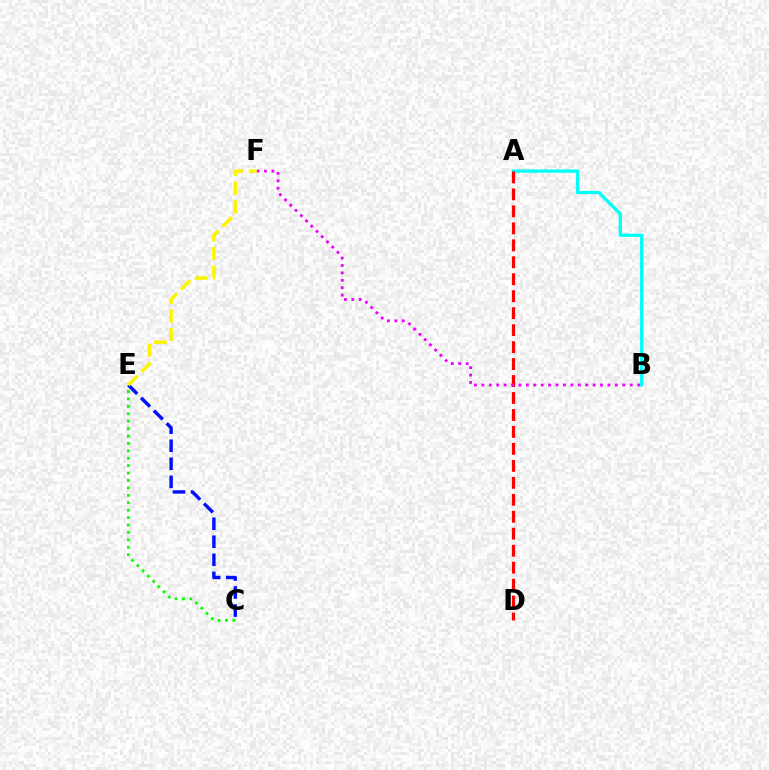{('A', 'B'): [{'color': '#00fff6', 'line_style': 'solid', 'thickness': 2.35}], ('A', 'D'): [{'color': '#ff0000', 'line_style': 'dashed', 'thickness': 2.31}], ('C', 'E'): [{'color': '#0010ff', 'line_style': 'dashed', 'thickness': 2.45}, {'color': '#08ff00', 'line_style': 'dotted', 'thickness': 2.02}], ('B', 'F'): [{'color': '#ee00ff', 'line_style': 'dotted', 'thickness': 2.02}], ('E', 'F'): [{'color': '#fcf500', 'line_style': 'dashed', 'thickness': 2.52}]}